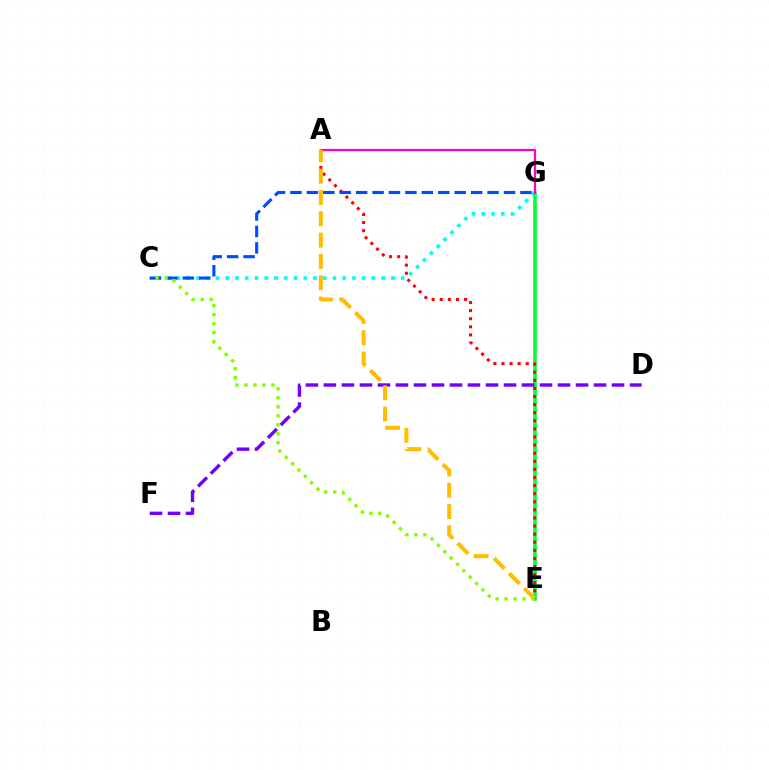{('E', 'G'): [{'color': '#00ff39', 'line_style': 'solid', 'thickness': 2.58}], ('A', 'E'): [{'color': '#ff0000', 'line_style': 'dotted', 'thickness': 2.2}, {'color': '#ffbd00', 'line_style': 'dashed', 'thickness': 2.89}], ('C', 'G'): [{'color': '#00fff6', 'line_style': 'dotted', 'thickness': 2.65}, {'color': '#004bff', 'line_style': 'dashed', 'thickness': 2.23}], ('A', 'G'): [{'color': '#ff00cf', 'line_style': 'solid', 'thickness': 1.64}], ('D', 'F'): [{'color': '#7200ff', 'line_style': 'dashed', 'thickness': 2.45}], ('C', 'E'): [{'color': '#84ff00', 'line_style': 'dotted', 'thickness': 2.44}]}